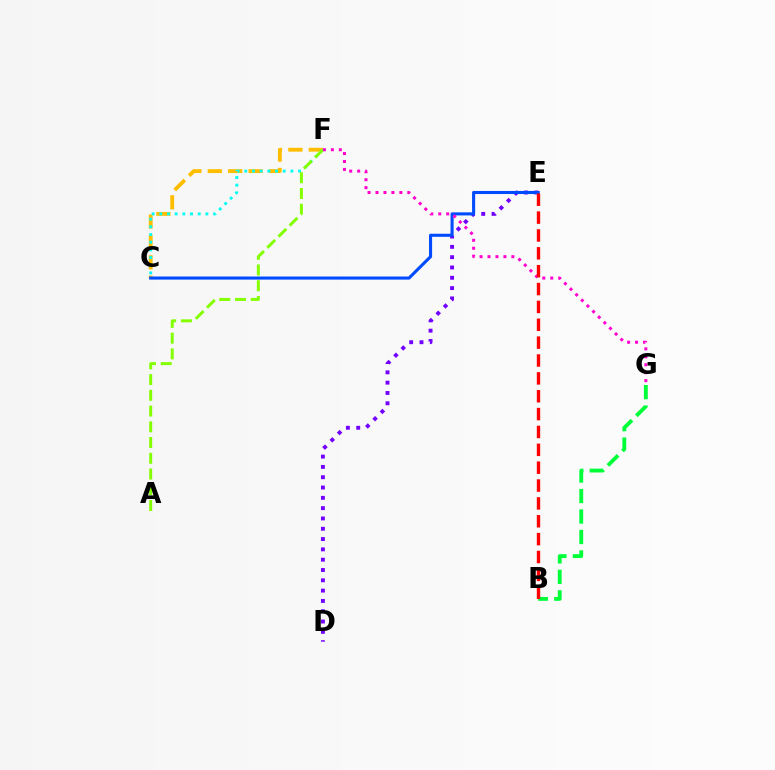{('C', 'F'): [{'color': '#ffbd00', 'line_style': 'dashed', 'thickness': 2.77}, {'color': '#00fff6', 'line_style': 'dotted', 'thickness': 2.09}], ('A', 'F'): [{'color': '#84ff00', 'line_style': 'dashed', 'thickness': 2.14}], ('D', 'E'): [{'color': '#7200ff', 'line_style': 'dotted', 'thickness': 2.8}], ('C', 'E'): [{'color': '#004bff', 'line_style': 'solid', 'thickness': 2.22}], ('B', 'G'): [{'color': '#00ff39', 'line_style': 'dashed', 'thickness': 2.78}], ('F', 'G'): [{'color': '#ff00cf', 'line_style': 'dotted', 'thickness': 2.16}], ('B', 'E'): [{'color': '#ff0000', 'line_style': 'dashed', 'thickness': 2.43}]}